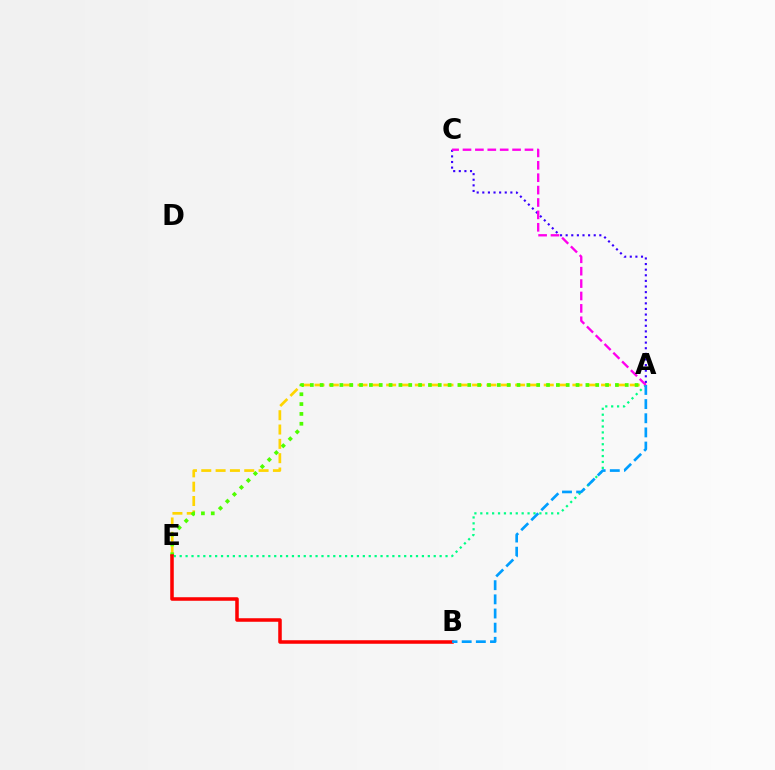{('A', 'E'): [{'color': '#ffd500', 'line_style': 'dashed', 'thickness': 1.95}, {'color': '#4fff00', 'line_style': 'dotted', 'thickness': 2.67}, {'color': '#00ff86', 'line_style': 'dotted', 'thickness': 1.61}], ('A', 'C'): [{'color': '#3700ff', 'line_style': 'dotted', 'thickness': 1.52}, {'color': '#ff00ed', 'line_style': 'dashed', 'thickness': 1.68}], ('B', 'E'): [{'color': '#ff0000', 'line_style': 'solid', 'thickness': 2.54}], ('A', 'B'): [{'color': '#009eff', 'line_style': 'dashed', 'thickness': 1.92}]}